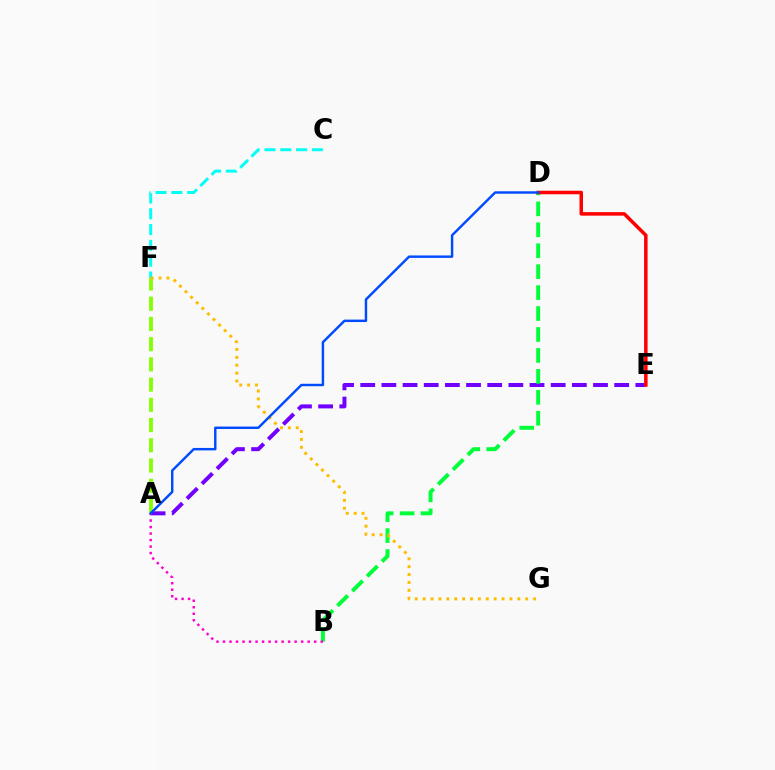{('A', 'E'): [{'color': '#7200ff', 'line_style': 'dashed', 'thickness': 2.87}], ('B', 'D'): [{'color': '#00ff39', 'line_style': 'dashed', 'thickness': 2.84}], ('A', 'B'): [{'color': '#ff00cf', 'line_style': 'dotted', 'thickness': 1.77}], ('A', 'F'): [{'color': '#84ff00', 'line_style': 'dashed', 'thickness': 2.75}], ('D', 'E'): [{'color': '#ff0000', 'line_style': 'solid', 'thickness': 2.52}], ('C', 'F'): [{'color': '#00fff6', 'line_style': 'dashed', 'thickness': 2.15}], ('F', 'G'): [{'color': '#ffbd00', 'line_style': 'dotted', 'thickness': 2.14}], ('A', 'D'): [{'color': '#004bff', 'line_style': 'solid', 'thickness': 1.76}]}